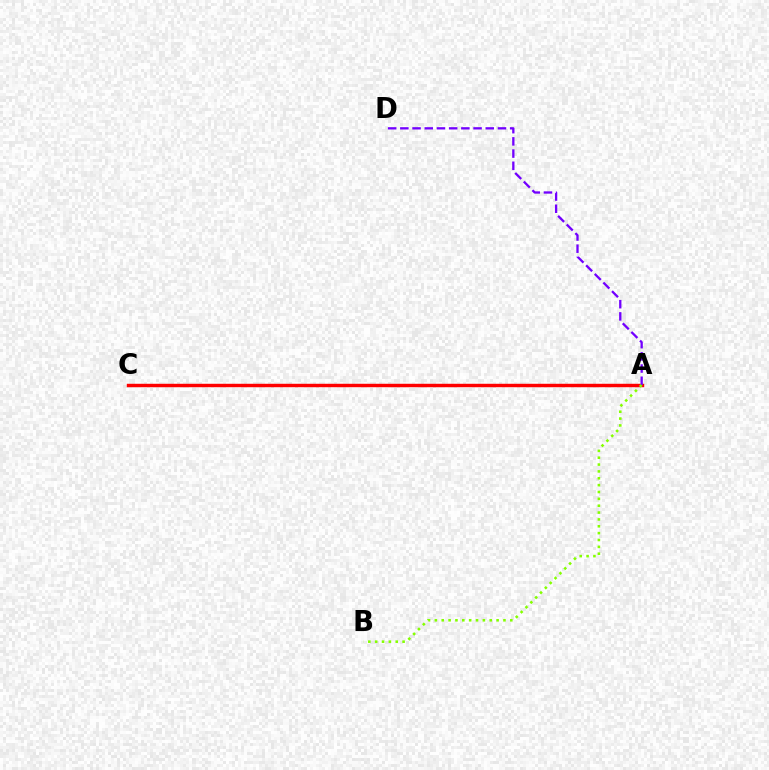{('A', 'C'): [{'color': '#00fff6', 'line_style': 'dashed', 'thickness': 2.05}, {'color': '#ff0000', 'line_style': 'solid', 'thickness': 2.47}], ('A', 'D'): [{'color': '#7200ff', 'line_style': 'dashed', 'thickness': 1.66}], ('A', 'B'): [{'color': '#84ff00', 'line_style': 'dotted', 'thickness': 1.86}]}